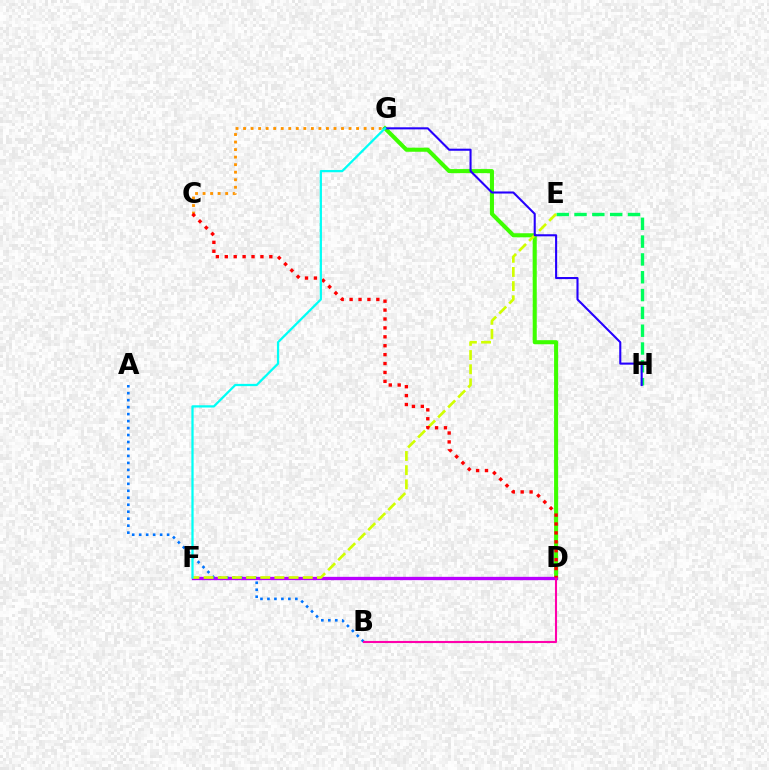{('D', 'G'): [{'color': '#3dff00', 'line_style': 'solid', 'thickness': 2.93}], ('D', 'F'): [{'color': '#b900ff', 'line_style': 'solid', 'thickness': 2.38}], ('A', 'B'): [{'color': '#0074ff', 'line_style': 'dotted', 'thickness': 1.89}], ('E', 'H'): [{'color': '#00ff5c', 'line_style': 'dashed', 'thickness': 2.42}], ('E', 'F'): [{'color': '#d1ff00', 'line_style': 'dashed', 'thickness': 1.92}], ('B', 'D'): [{'color': '#ff00ac', 'line_style': 'solid', 'thickness': 1.51}], ('G', 'H'): [{'color': '#2500ff', 'line_style': 'solid', 'thickness': 1.5}], ('C', 'G'): [{'color': '#ff9400', 'line_style': 'dotted', 'thickness': 2.05}], ('C', 'D'): [{'color': '#ff0000', 'line_style': 'dotted', 'thickness': 2.42}], ('F', 'G'): [{'color': '#00fff6', 'line_style': 'solid', 'thickness': 1.62}]}